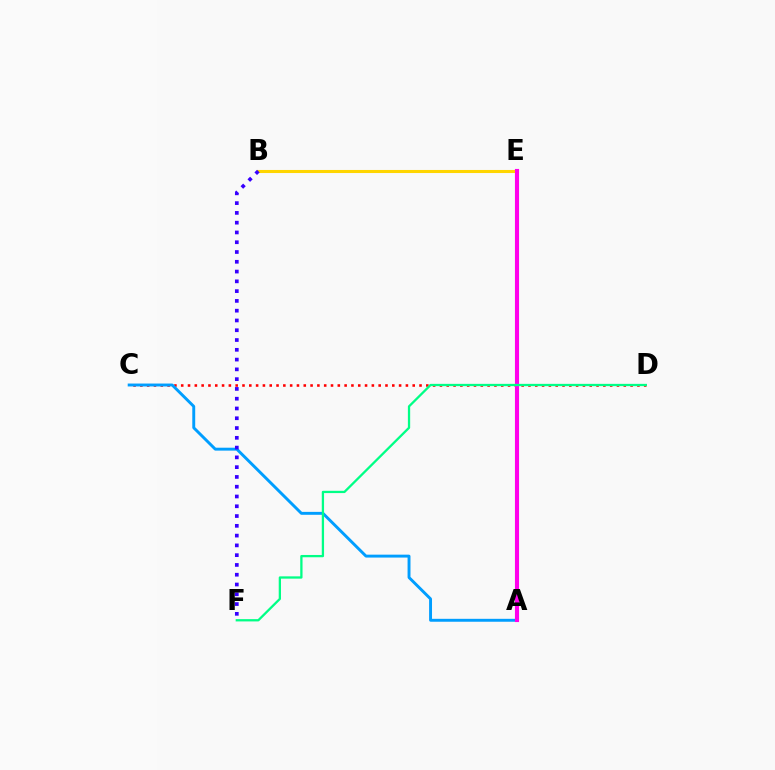{('A', 'E'): [{'color': '#4fff00', 'line_style': 'dashed', 'thickness': 2.7}, {'color': '#ff00ed', 'line_style': 'solid', 'thickness': 2.97}], ('B', 'E'): [{'color': '#ffd500', 'line_style': 'solid', 'thickness': 2.21}], ('C', 'D'): [{'color': '#ff0000', 'line_style': 'dotted', 'thickness': 1.85}], ('A', 'C'): [{'color': '#009eff', 'line_style': 'solid', 'thickness': 2.1}], ('B', 'F'): [{'color': '#3700ff', 'line_style': 'dotted', 'thickness': 2.66}], ('D', 'F'): [{'color': '#00ff86', 'line_style': 'solid', 'thickness': 1.65}]}